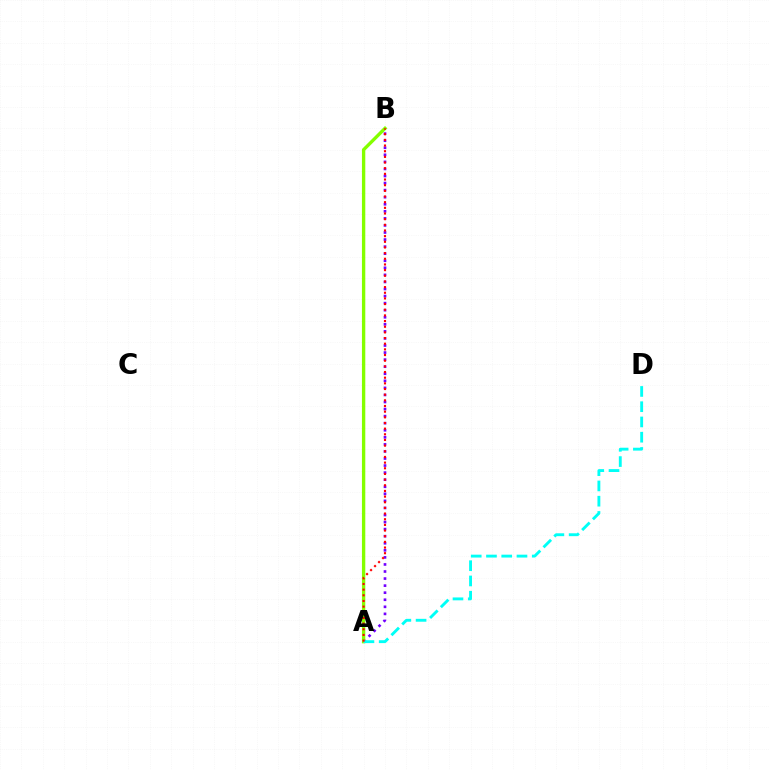{('A', 'B'): [{'color': '#7200ff', 'line_style': 'dotted', 'thickness': 1.92}, {'color': '#84ff00', 'line_style': 'solid', 'thickness': 2.41}, {'color': '#ff0000', 'line_style': 'dotted', 'thickness': 1.54}], ('A', 'D'): [{'color': '#00fff6', 'line_style': 'dashed', 'thickness': 2.07}]}